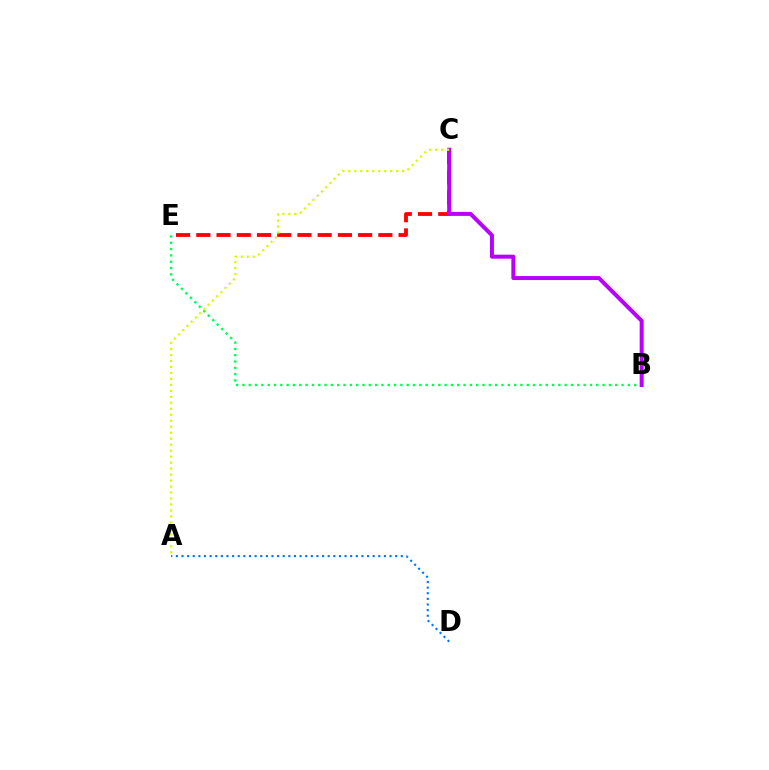{('B', 'E'): [{'color': '#00ff5c', 'line_style': 'dotted', 'thickness': 1.72}], ('C', 'E'): [{'color': '#ff0000', 'line_style': 'dashed', 'thickness': 2.75}], ('B', 'C'): [{'color': '#b900ff', 'line_style': 'solid', 'thickness': 2.86}], ('A', 'C'): [{'color': '#d1ff00', 'line_style': 'dotted', 'thickness': 1.62}], ('A', 'D'): [{'color': '#0074ff', 'line_style': 'dotted', 'thickness': 1.53}]}